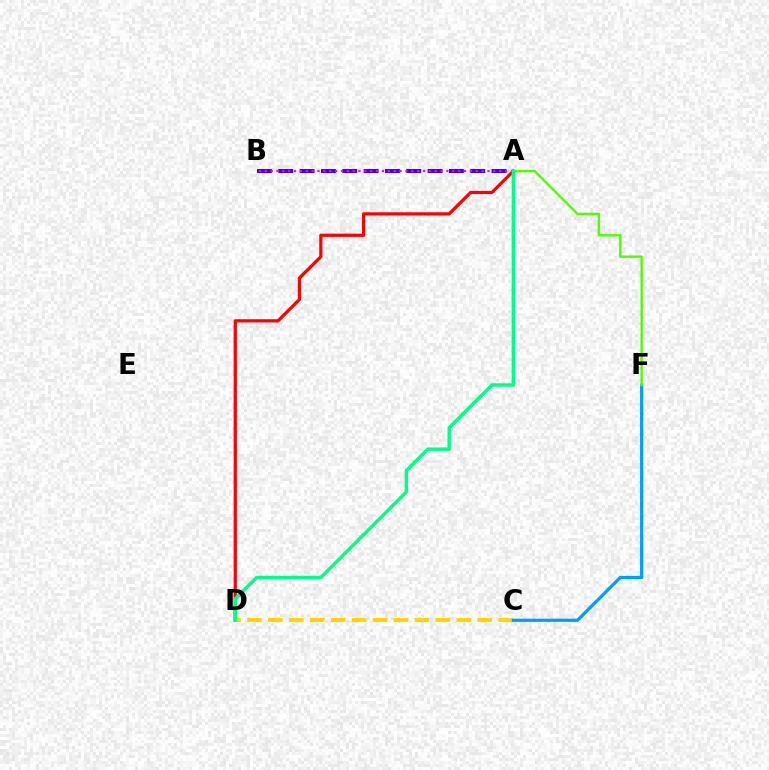{('A', 'D'): [{'color': '#ff0000', 'line_style': 'solid', 'thickness': 2.32}, {'color': '#00ff86', 'line_style': 'solid', 'thickness': 2.47}], ('A', 'B'): [{'color': '#3700ff', 'line_style': 'dashed', 'thickness': 2.9}, {'color': '#ff00ed', 'line_style': 'dotted', 'thickness': 1.59}], ('C', 'D'): [{'color': '#ffd500', 'line_style': 'dashed', 'thickness': 2.84}], ('C', 'F'): [{'color': '#009eff', 'line_style': 'solid', 'thickness': 2.31}], ('A', 'F'): [{'color': '#4fff00', 'line_style': 'solid', 'thickness': 1.73}]}